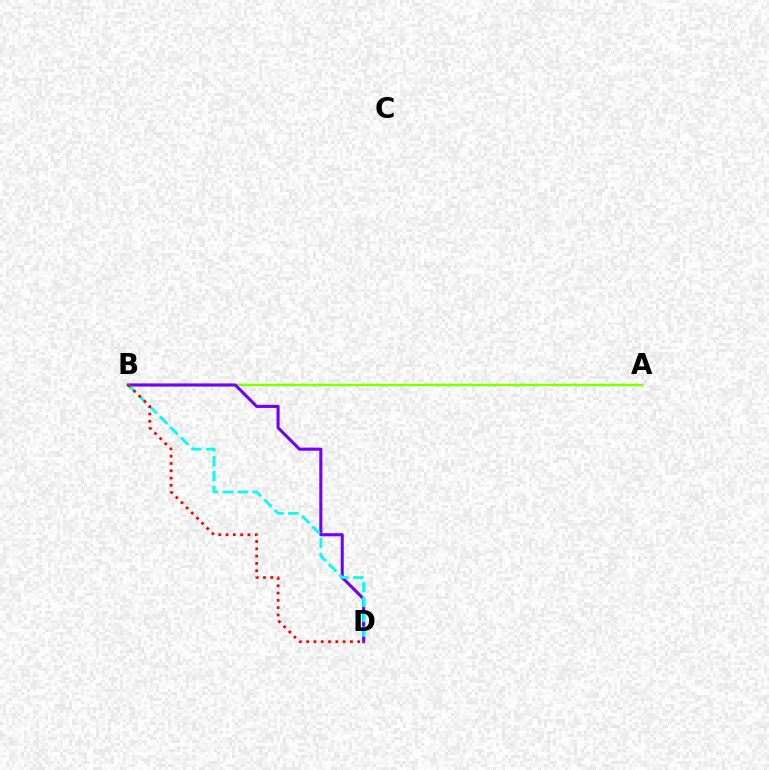{('A', 'B'): [{'color': '#84ff00', 'line_style': 'solid', 'thickness': 1.76}], ('B', 'D'): [{'color': '#7200ff', 'line_style': 'solid', 'thickness': 2.22}, {'color': '#00fff6', 'line_style': 'dashed', 'thickness': 2.02}, {'color': '#ff0000', 'line_style': 'dotted', 'thickness': 1.98}]}